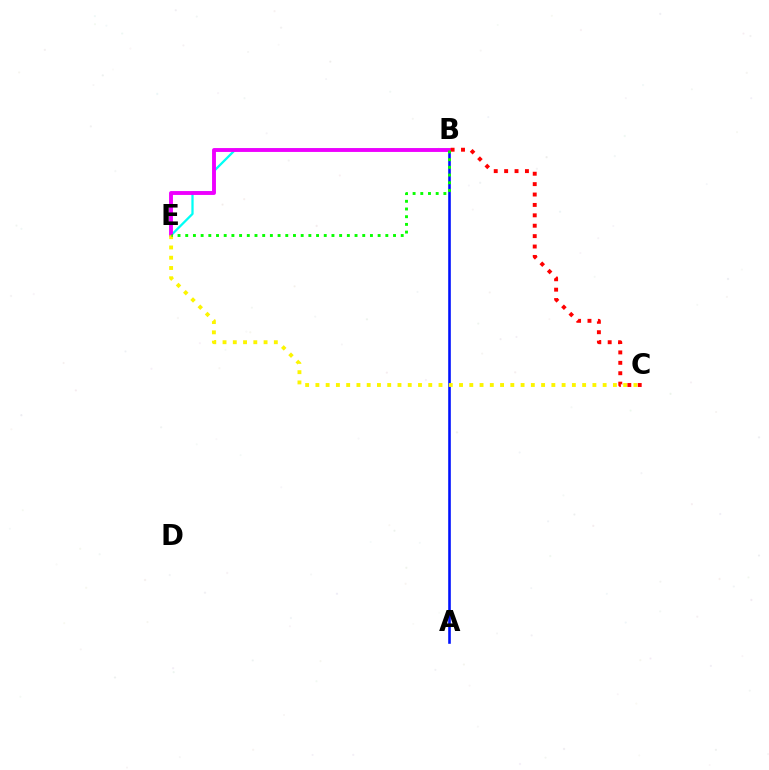{('A', 'B'): [{'color': '#0010ff', 'line_style': 'solid', 'thickness': 1.87}], ('B', 'E'): [{'color': '#00fff6', 'line_style': 'solid', 'thickness': 1.64}, {'color': '#ee00ff', 'line_style': 'solid', 'thickness': 2.79}, {'color': '#08ff00', 'line_style': 'dotted', 'thickness': 2.09}], ('B', 'C'): [{'color': '#ff0000', 'line_style': 'dotted', 'thickness': 2.83}], ('C', 'E'): [{'color': '#fcf500', 'line_style': 'dotted', 'thickness': 2.79}]}